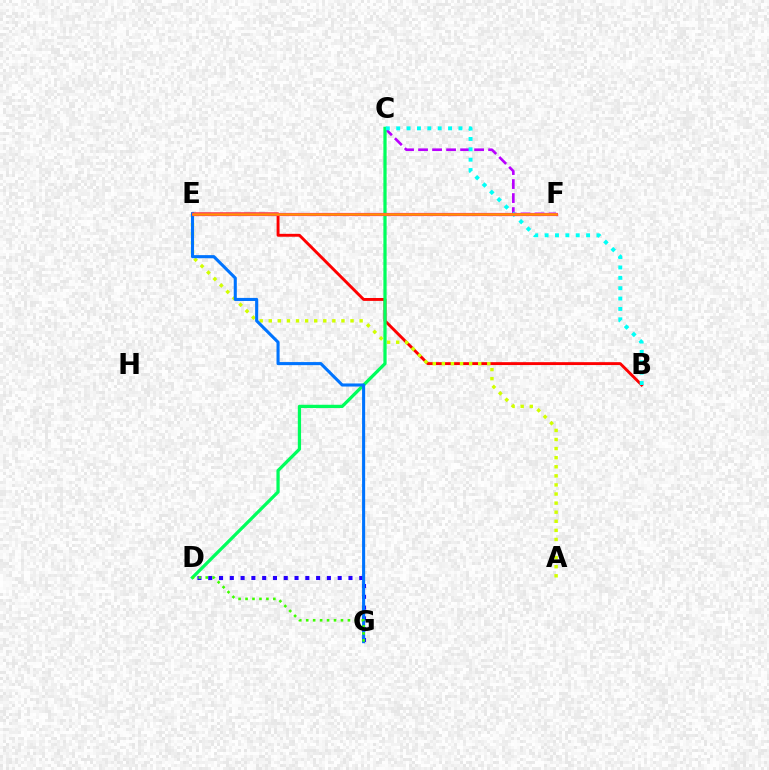{('D', 'G'): [{'color': '#2500ff', 'line_style': 'dotted', 'thickness': 2.93}, {'color': '#3dff00', 'line_style': 'dotted', 'thickness': 1.89}], ('B', 'E'): [{'color': '#ff0000', 'line_style': 'solid', 'thickness': 2.08}], ('A', 'E'): [{'color': '#d1ff00', 'line_style': 'dotted', 'thickness': 2.47}], ('C', 'F'): [{'color': '#b900ff', 'line_style': 'dashed', 'thickness': 1.9}], ('C', 'D'): [{'color': '#00ff5c', 'line_style': 'solid', 'thickness': 2.34}], ('B', 'C'): [{'color': '#00fff6', 'line_style': 'dotted', 'thickness': 2.82}], ('E', 'G'): [{'color': '#0074ff', 'line_style': 'solid', 'thickness': 2.22}], ('E', 'F'): [{'color': '#ff00ac', 'line_style': 'solid', 'thickness': 2.28}, {'color': '#ff9400', 'line_style': 'solid', 'thickness': 1.8}]}